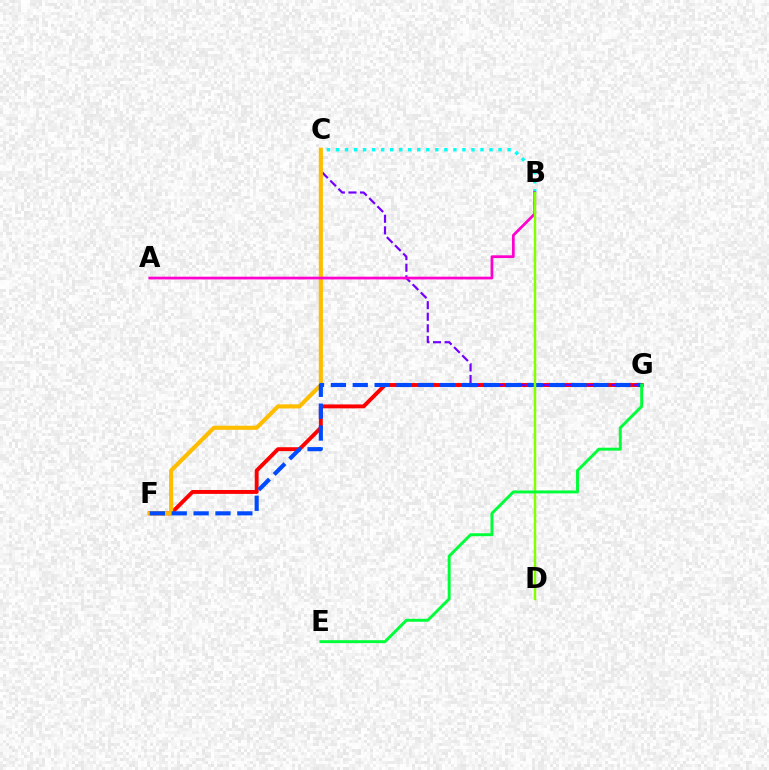{('F', 'G'): [{'color': '#ff0000', 'line_style': 'solid', 'thickness': 2.81}, {'color': '#004bff', 'line_style': 'dashed', 'thickness': 2.97}], ('C', 'G'): [{'color': '#7200ff', 'line_style': 'dashed', 'thickness': 1.57}], ('B', 'C'): [{'color': '#00fff6', 'line_style': 'dotted', 'thickness': 2.45}], ('C', 'F'): [{'color': '#ffbd00', 'line_style': 'solid', 'thickness': 2.96}], ('A', 'B'): [{'color': '#ff00cf', 'line_style': 'solid', 'thickness': 1.96}], ('B', 'D'): [{'color': '#84ff00', 'line_style': 'solid', 'thickness': 1.76}], ('E', 'G'): [{'color': '#00ff39', 'line_style': 'solid', 'thickness': 2.12}]}